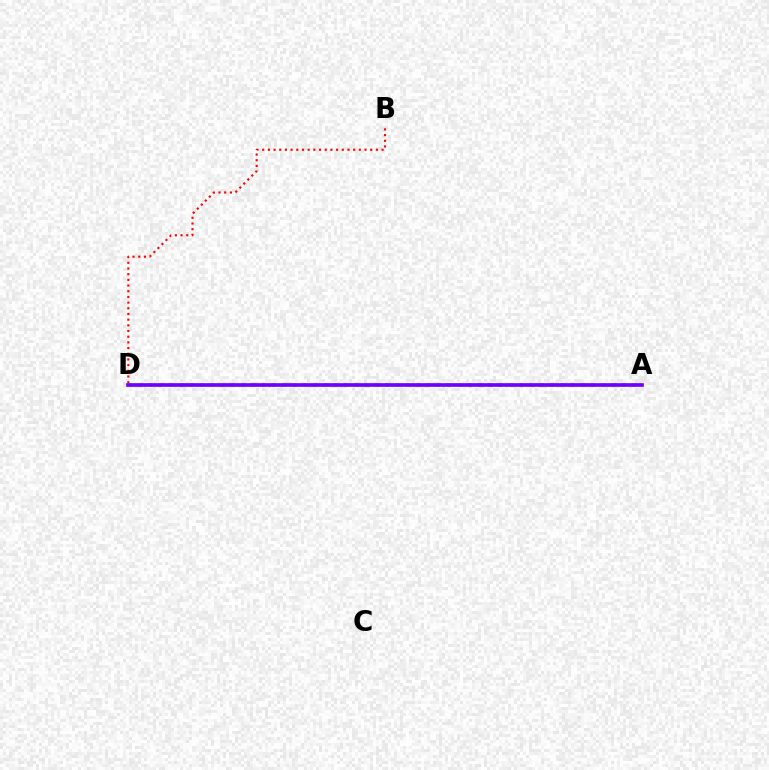{('B', 'D'): [{'color': '#ff0000', 'line_style': 'dotted', 'thickness': 1.54}], ('A', 'D'): [{'color': '#84ff00', 'line_style': 'solid', 'thickness': 1.63}, {'color': '#00fff6', 'line_style': 'dotted', 'thickness': 2.8}, {'color': '#7200ff', 'line_style': 'solid', 'thickness': 2.63}]}